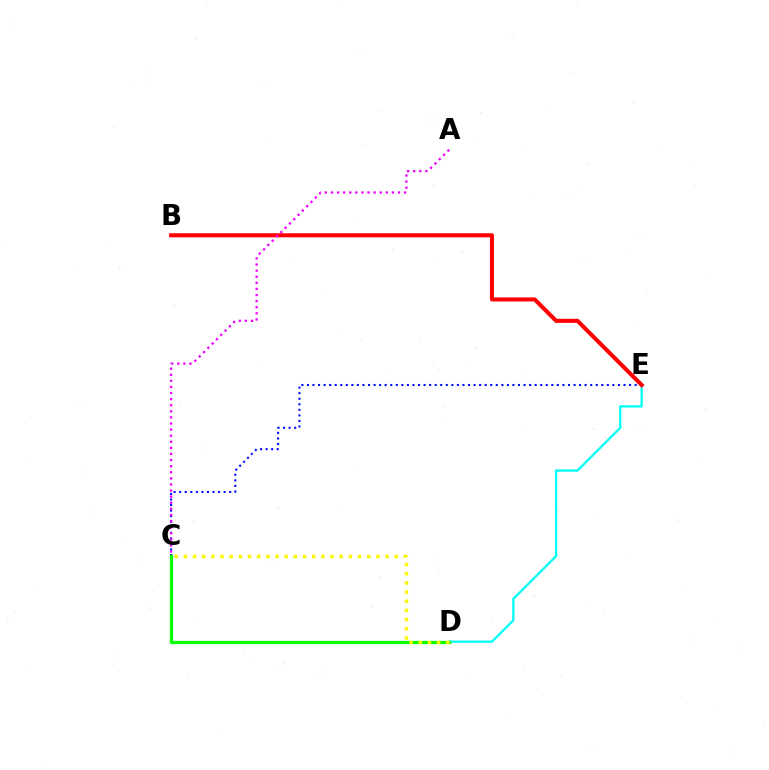{('D', 'E'): [{'color': '#00fff6', 'line_style': 'solid', 'thickness': 1.65}], ('C', 'E'): [{'color': '#0010ff', 'line_style': 'dotted', 'thickness': 1.51}], ('C', 'D'): [{'color': '#08ff00', 'line_style': 'solid', 'thickness': 2.32}, {'color': '#fcf500', 'line_style': 'dotted', 'thickness': 2.49}], ('B', 'E'): [{'color': '#ff0000', 'line_style': 'solid', 'thickness': 2.92}], ('A', 'C'): [{'color': '#ee00ff', 'line_style': 'dotted', 'thickness': 1.66}]}